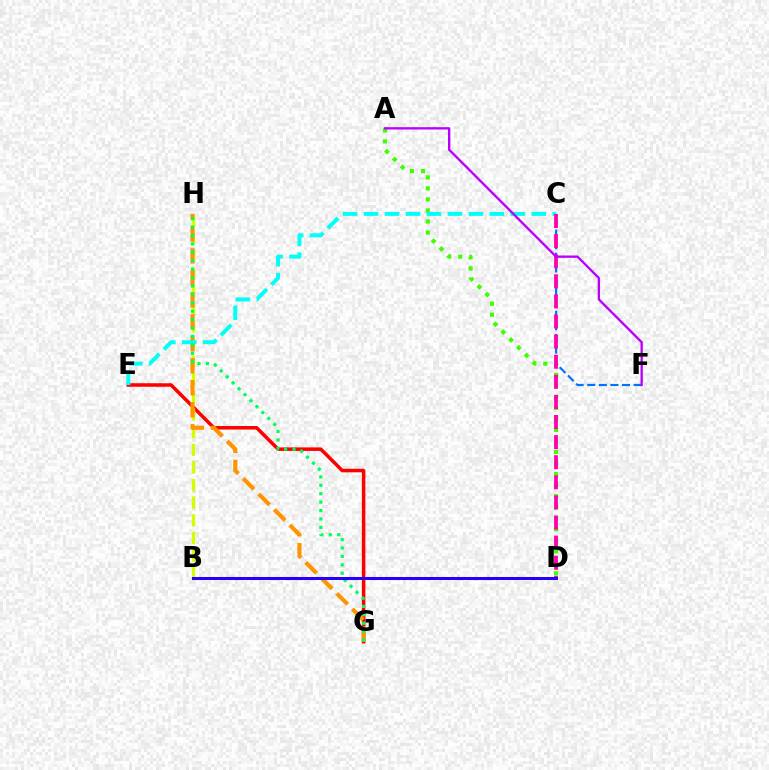{('E', 'G'): [{'color': '#ff0000', 'line_style': 'solid', 'thickness': 2.54}], ('A', 'D'): [{'color': '#3dff00', 'line_style': 'dotted', 'thickness': 3.0}], ('B', 'H'): [{'color': '#d1ff00', 'line_style': 'dashed', 'thickness': 2.39}], ('G', 'H'): [{'color': '#ff9400', 'line_style': 'dashed', 'thickness': 2.99}, {'color': '#00ff5c', 'line_style': 'dotted', 'thickness': 2.28}], ('C', 'F'): [{'color': '#0074ff', 'line_style': 'dashed', 'thickness': 1.58}], ('C', 'E'): [{'color': '#00fff6', 'line_style': 'dashed', 'thickness': 2.85}], ('C', 'D'): [{'color': '#ff00ac', 'line_style': 'dashed', 'thickness': 2.73}], ('B', 'D'): [{'color': '#2500ff', 'line_style': 'solid', 'thickness': 2.18}], ('A', 'F'): [{'color': '#b900ff', 'line_style': 'solid', 'thickness': 1.68}]}